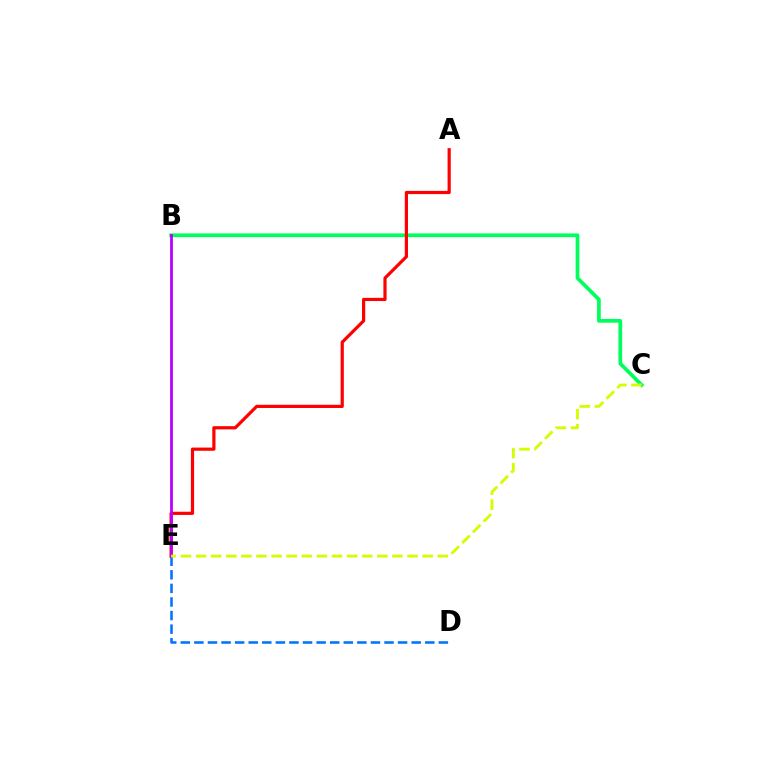{('D', 'E'): [{'color': '#0074ff', 'line_style': 'dashed', 'thickness': 1.85}], ('B', 'C'): [{'color': '#00ff5c', 'line_style': 'solid', 'thickness': 2.69}], ('A', 'E'): [{'color': '#ff0000', 'line_style': 'solid', 'thickness': 2.3}], ('B', 'E'): [{'color': '#b900ff', 'line_style': 'solid', 'thickness': 2.0}], ('C', 'E'): [{'color': '#d1ff00', 'line_style': 'dashed', 'thickness': 2.05}]}